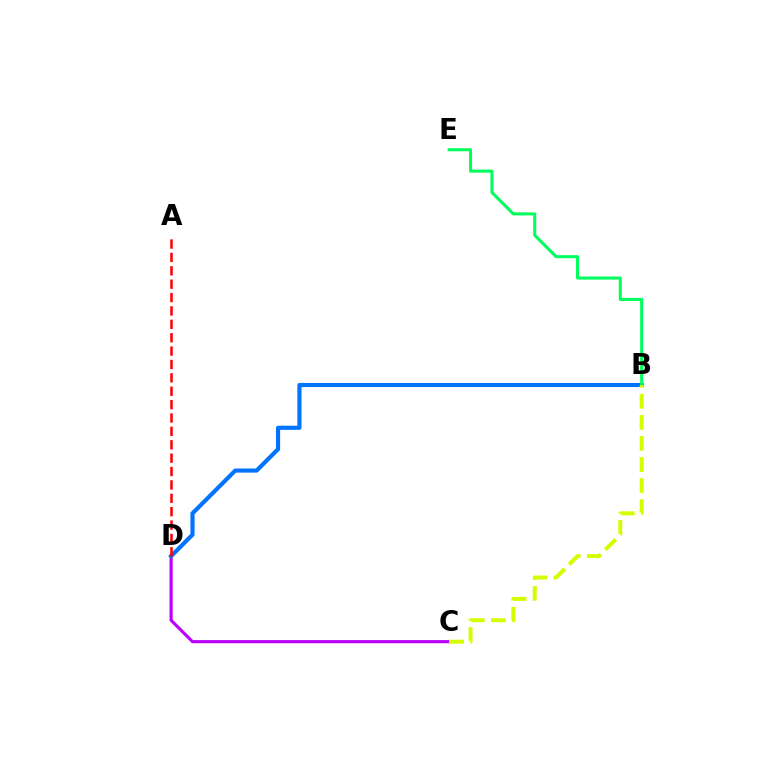{('C', 'D'): [{'color': '#b900ff', 'line_style': 'solid', 'thickness': 2.23}], ('B', 'D'): [{'color': '#0074ff', 'line_style': 'solid', 'thickness': 2.98}], ('A', 'D'): [{'color': '#ff0000', 'line_style': 'dashed', 'thickness': 1.82}], ('B', 'E'): [{'color': '#00ff5c', 'line_style': 'solid', 'thickness': 2.2}], ('B', 'C'): [{'color': '#d1ff00', 'line_style': 'dashed', 'thickness': 2.86}]}